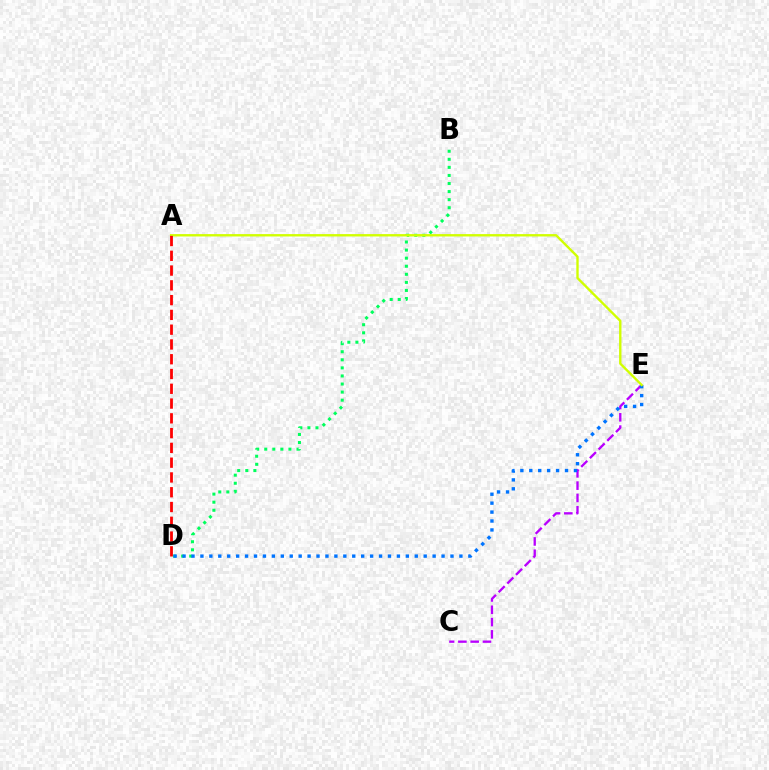{('B', 'D'): [{'color': '#00ff5c', 'line_style': 'dotted', 'thickness': 2.19}], ('C', 'E'): [{'color': '#b900ff', 'line_style': 'dashed', 'thickness': 1.67}], ('D', 'E'): [{'color': '#0074ff', 'line_style': 'dotted', 'thickness': 2.43}], ('A', 'E'): [{'color': '#d1ff00', 'line_style': 'solid', 'thickness': 1.7}], ('A', 'D'): [{'color': '#ff0000', 'line_style': 'dashed', 'thickness': 2.01}]}